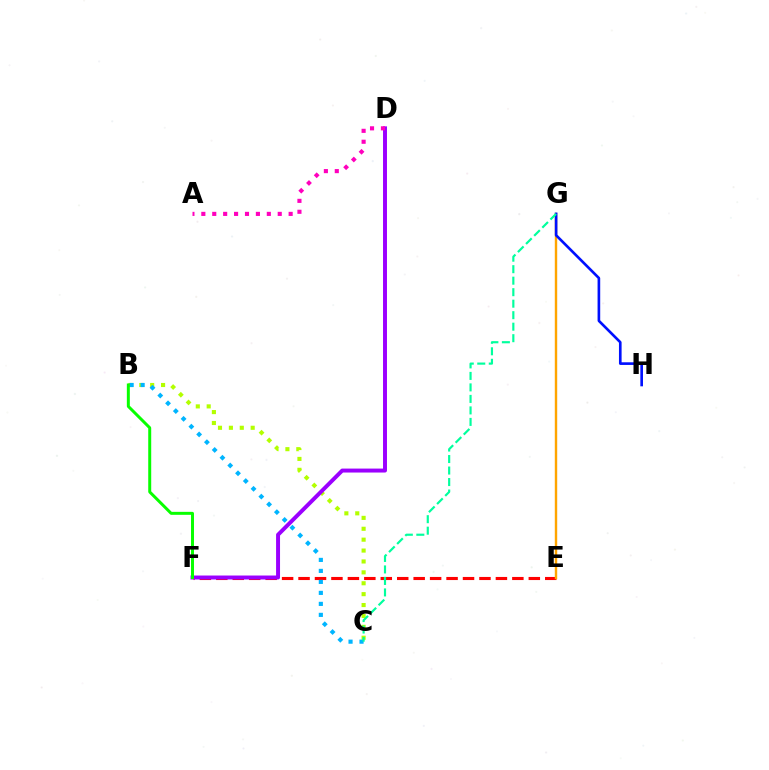{('E', 'F'): [{'color': '#ff0000', 'line_style': 'dashed', 'thickness': 2.23}], ('E', 'G'): [{'color': '#ffa500', 'line_style': 'solid', 'thickness': 1.73}], ('G', 'H'): [{'color': '#0010ff', 'line_style': 'solid', 'thickness': 1.9}], ('B', 'C'): [{'color': '#b3ff00', 'line_style': 'dotted', 'thickness': 2.96}, {'color': '#00b5ff', 'line_style': 'dotted', 'thickness': 2.99}], ('C', 'G'): [{'color': '#00ff9d', 'line_style': 'dashed', 'thickness': 1.56}], ('D', 'F'): [{'color': '#9b00ff', 'line_style': 'solid', 'thickness': 2.85}], ('B', 'F'): [{'color': '#08ff00', 'line_style': 'solid', 'thickness': 2.15}], ('A', 'D'): [{'color': '#ff00bd', 'line_style': 'dotted', 'thickness': 2.97}]}